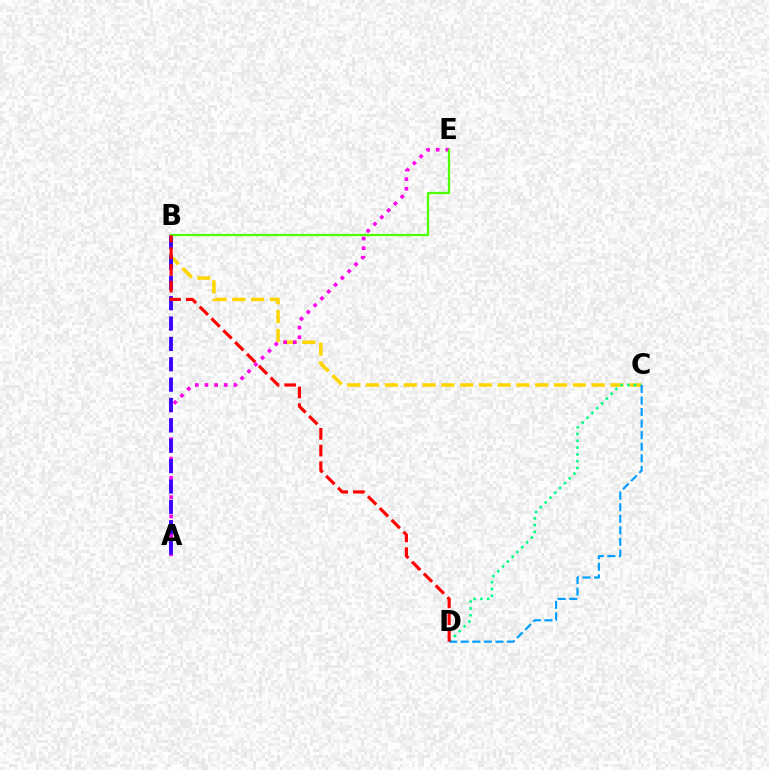{('B', 'C'): [{'color': '#ffd500', 'line_style': 'dashed', 'thickness': 2.55}], ('A', 'E'): [{'color': '#ff00ed', 'line_style': 'dotted', 'thickness': 2.62}], ('C', 'D'): [{'color': '#00ff86', 'line_style': 'dotted', 'thickness': 1.85}, {'color': '#009eff', 'line_style': 'dashed', 'thickness': 1.57}], ('A', 'B'): [{'color': '#3700ff', 'line_style': 'dashed', 'thickness': 2.77}], ('B', 'E'): [{'color': '#4fff00', 'line_style': 'solid', 'thickness': 1.64}], ('B', 'D'): [{'color': '#ff0000', 'line_style': 'dashed', 'thickness': 2.27}]}